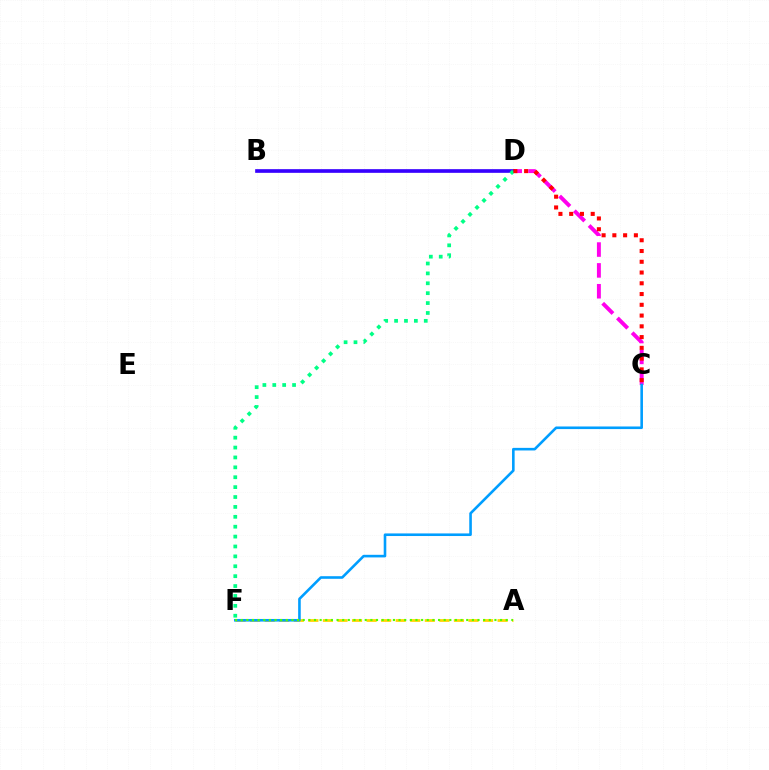{('C', 'D'): [{'color': '#ff00ed', 'line_style': 'dashed', 'thickness': 2.83}, {'color': '#ff0000', 'line_style': 'dotted', 'thickness': 2.92}], ('A', 'F'): [{'color': '#ffd500', 'line_style': 'dashed', 'thickness': 1.98}, {'color': '#4fff00', 'line_style': 'dotted', 'thickness': 1.53}], ('B', 'D'): [{'color': '#3700ff', 'line_style': 'solid', 'thickness': 2.64}], ('D', 'F'): [{'color': '#00ff86', 'line_style': 'dotted', 'thickness': 2.69}], ('C', 'F'): [{'color': '#009eff', 'line_style': 'solid', 'thickness': 1.87}]}